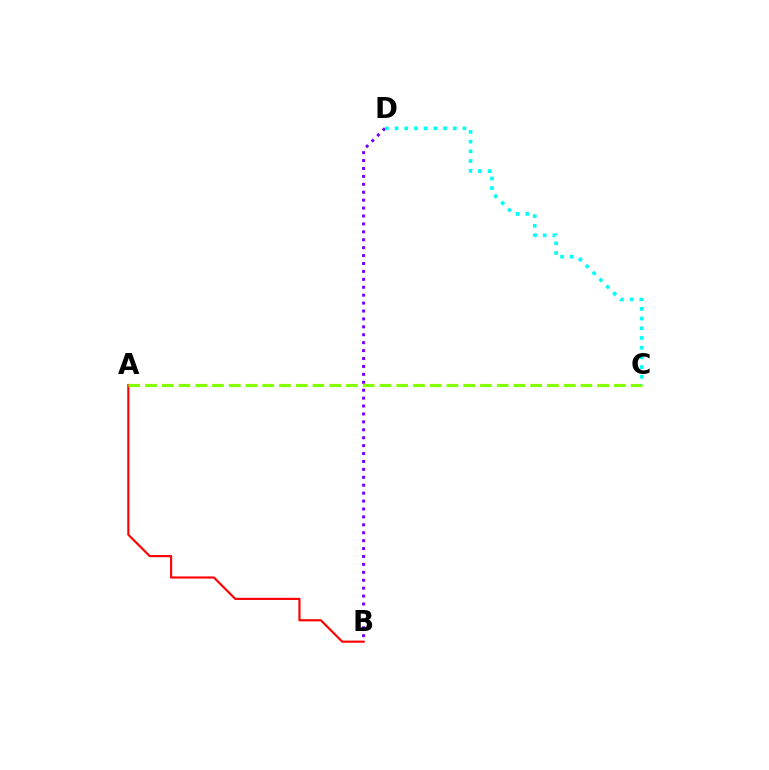{('A', 'B'): [{'color': '#ff0000', 'line_style': 'solid', 'thickness': 1.55}], ('B', 'D'): [{'color': '#7200ff', 'line_style': 'dotted', 'thickness': 2.15}], ('A', 'C'): [{'color': '#84ff00', 'line_style': 'dashed', 'thickness': 2.28}], ('C', 'D'): [{'color': '#00fff6', 'line_style': 'dotted', 'thickness': 2.64}]}